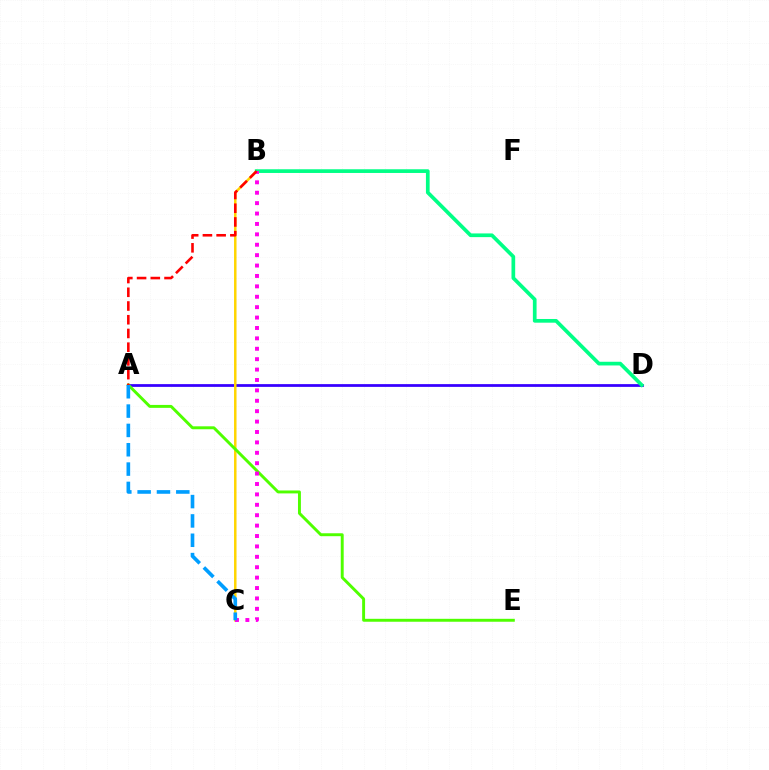{('A', 'D'): [{'color': '#3700ff', 'line_style': 'solid', 'thickness': 1.99}], ('B', 'C'): [{'color': '#ffd500', 'line_style': 'solid', 'thickness': 1.8}, {'color': '#ff00ed', 'line_style': 'dotted', 'thickness': 2.83}], ('A', 'E'): [{'color': '#4fff00', 'line_style': 'solid', 'thickness': 2.11}], ('B', 'D'): [{'color': '#00ff86', 'line_style': 'solid', 'thickness': 2.67}], ('A', 'C'): [{'color': '#009eff', 'line_style': 'dashed', 'thickness': 2.63}], ('A', 'B'): [{'color': '#ff0000', 'line_style': 'dashed', 'thickness': 1.86}]}